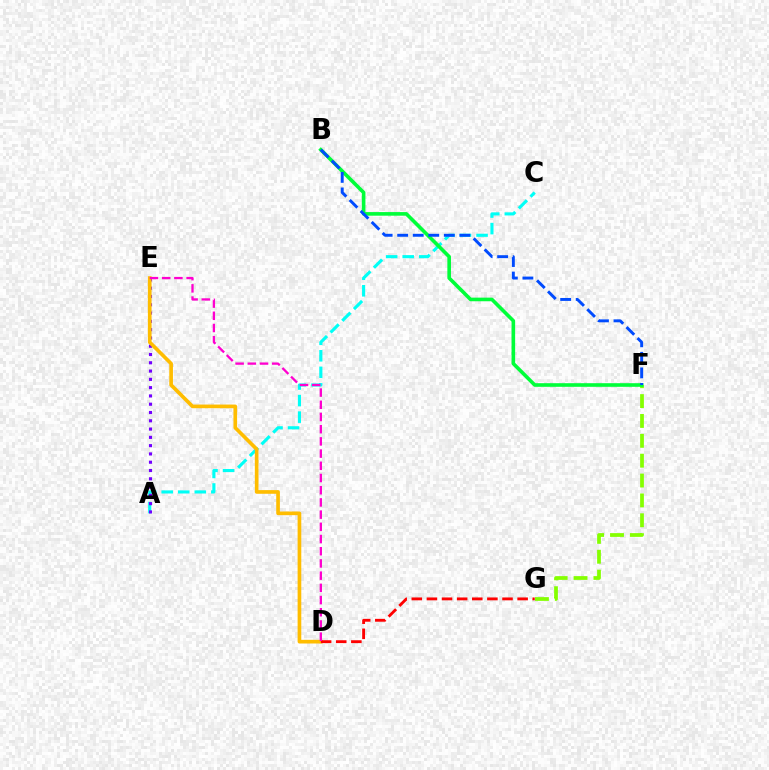{('F', 'G'): [{'color': '#84ff00', 'line_style': 'dashed', 'thickness': 2.7}], ('A', 'C'): [{'color': '#00fff6', 'line_style': 'dashed', 'thickness': 2.25}], ('A', 'E'): [{'color': '#7200ff', 'line_style': 'dotted', 'thickness': 2.25}], ('B', 'F'): [{'color': '#00ff39', 'line_style': 'solid', 'thickness': 2.6}, {'color': '#004bff', 'line_style': 'dashed', 'thickness': 2.11}], ('D', 'E'): [{'color': '#ffbd00', 'line_style': 'solid', 'thickness': 2.64}, {'color': '#ff00cf', 'line_style': 'dashed', 'thickness': 1.66}], ('D', 'G'): [{'color': '#ff0000', 'line_style': 'dashed', 'thickness': 2.05}]}